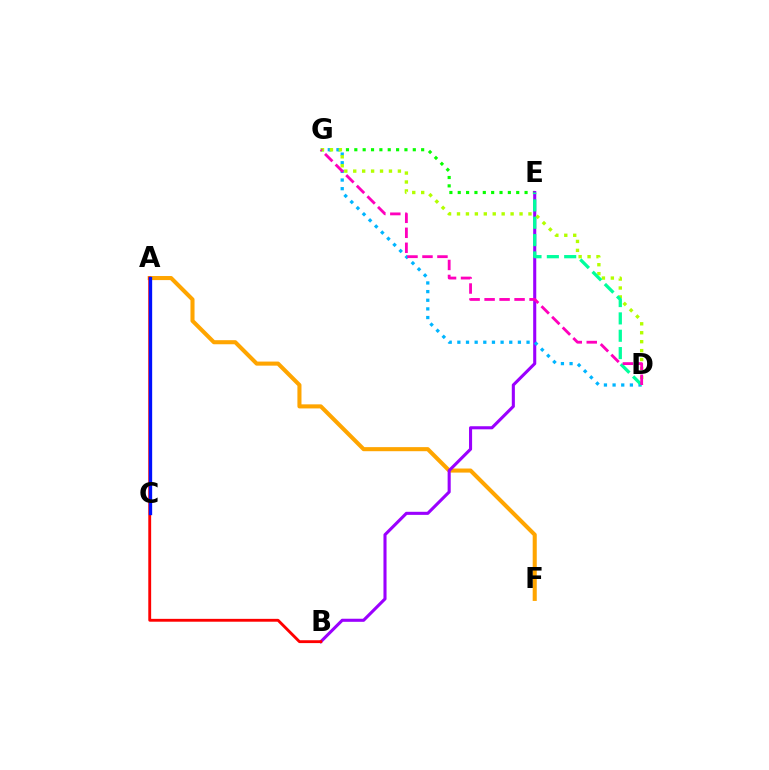{('A', 'F'): [{'color': '#ffa500', 'line_style': 'solid', 'thickness': 2.93}], ('E', 'G'): [{'color': '#08ff00', 'line_style': 'dotted', 'thickness': 2.27}], ('B', 'E'): [{'color': '#9b00ff', 'line_style': 'solid', 'thickness': 2.22}], ('D', 'G'): [{'color': '#00b5ff', 'line_style': 'dotted', 'thickness': 2.35}, {'color': '#b3ff00', 'line_style': 'dotted', 'thickness': 2.43}, {'color': '#ff00bd', 'line_style': 'dashed', 'thickness': 2.04}], ('D', 'E'): [{'color': '#00ff9d', 'line_style': 'dashed', 'thickness': 2.36}], ('A', 'B'): [{'color': '#ff0000', 'line_style': 'solid', 'thickness': 2.06}], ('A', 'C'): [{'color': '#0010ff', 'line_style': 'solid', 'thickness': 2.39}]}